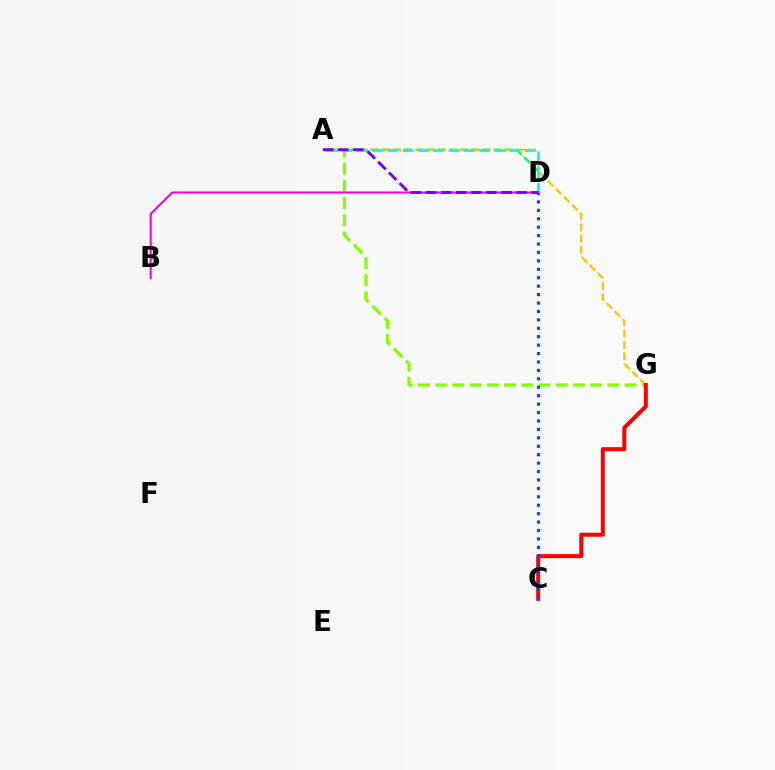{('A', 'D'): [{'color': '#00ff39', 'line_style': 'dashed', 'thickness': 1.52}, {'color': '#00fff6', 'line_style': 'dashed', 'thickness': 2.07}, {'color': '#7200ff', 'line_style': 'dashed', 'thickness': 2.05}], ('A', 'G'): [{'color': '#84ff00', 'line_style': 'dashed', 'thickness': 2.34}, {'color': '#ffbd00', 'line_style': 'dashed', 'thickness': 1.53}], ('C', 'G'): [{'color': '#ff0000', 'line_style': 'solid', 'thickness': 2.88}], ('B', 'D'): [{'color': '#ff00cf', 'line_style': 'solid', 'thickness': 1.5}], ('C', 'D'): [{'color': '#004bff', 'line_style': 'dotted', 'thickness': 2.29}]}